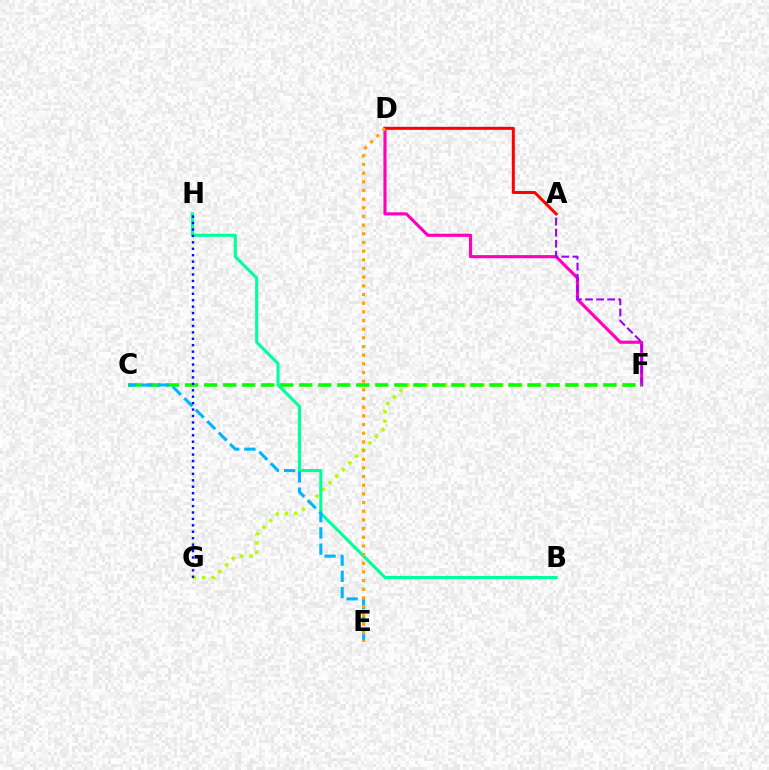{('F', 'G'): [{'color': '#b3ff00', 'line_style': 'dotted', 'thickness': 2.55}], ('D', 'F'): [{'color': '#ff00bd', 'line_style': 'solid', 'thickness': 2.25}], ('A', 'F'): [{'color': '#9b00ff', 'line_style': 'dashed', 'thickness': 1.5}], ('B', 'H'): [{'color': '#00ff9d', 'line_style': 'solid', 'thickness': 2.23}], ('C', 'F'): [{'color': '#08ff00', 'line_style': 'dashed', 'thickness': 2.58}], ('A', 'D'): [{'color': '#ff0000', 'line_style': 'solid', 'thickness': 2.16}], ('C', 'E'): [{'color': '#00b5ff', 'line_style': 'dashed', 'thickness': 2.2}], ('D', 'E'): [{'color': '#ffa500', 'line_style': 'dotted', 'thickness': 2.36}], ('G', 'H'): [{'color': '#0010ff', 'line_style': 'dotted', 'thickness': 1.75}]}